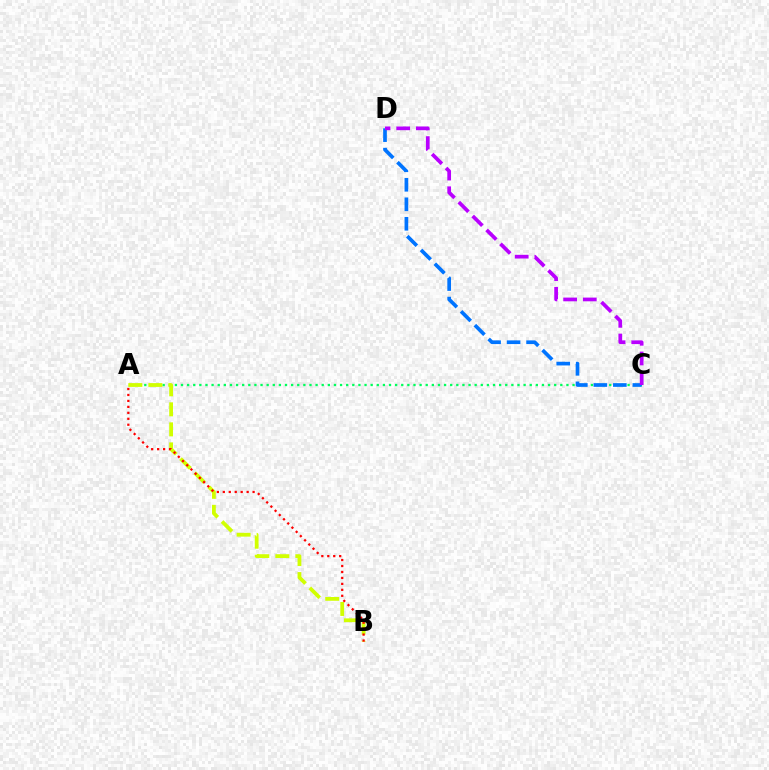{('A', 'C'): [{'color': '#00ff5c', 'line_style': 'dotted', 'thickness': 1.66}], ('A', 'B'): [{'color': '#d1ff00', 'line_style': 'dashed', 'thickness': 2.72}, {'color': '#ff0000', 'line_style': 'dotted', 'thickness': 1.62}], ('C', 'D'): [{'color': '#0074ff', 'line_style': 'dashed', 'thickness': 2.65}, {'color': '#b900ff', 'line_style': 'dashed', 'thickness': 2.67}]}